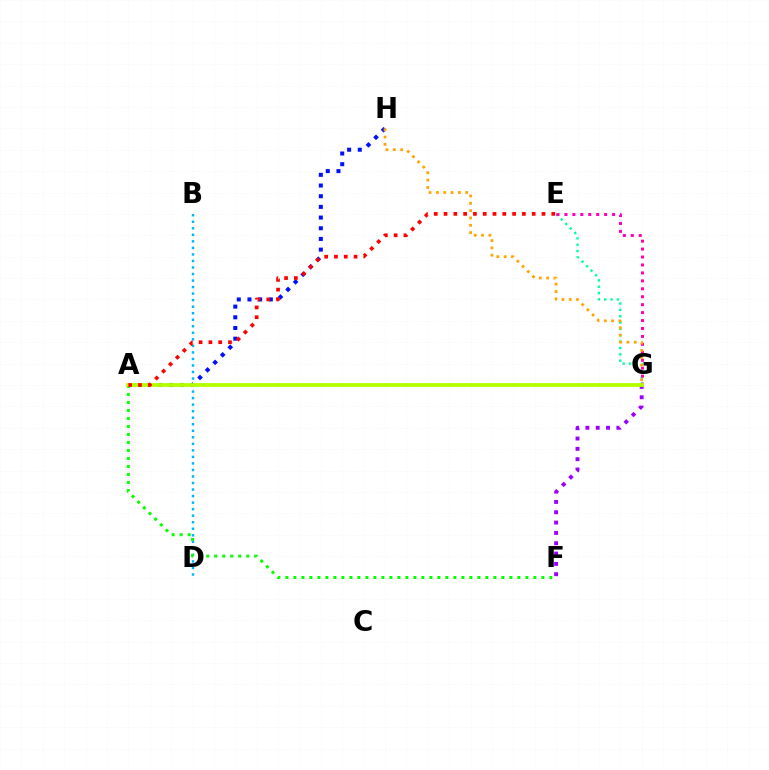{('E', 'G'): [{'color': '#00ff9d', 'line_style': 'dotted', 'thickness': 1.73}, {'color': '#ff00bd', 'line_style': 'dotted', 'thickness': 2.16}], ('A', 'H'): [{'color': '#0010ff', 'line_style': 'dotted', 'thickness': 2.9}], ('F', 'G'): [{'color': '#9b00ff', 'line_style': 'dotted', 'thickness': 2.8}], ('B', 'D'): [{'color': '#00b5ff', 'line_style': 'dotted', 'thickness': 1.77}], ('A', 'F'): [{'color': '#08ff00', 'line_style': 'dotted', 'thickness': 2.17}], ('G', 'H'): [{'color': '#ffa500', 'line_style': 'dotted', 'thickness': 1.99}], ('A', 'G'): [{'color': '#b3ff00', 'line_style': 'solid', 'thickness': 2.75}], ('A', 'E'): [{'color': '#ff0000', 'line_style': 'dotted', 'thickness': 2.66}]}